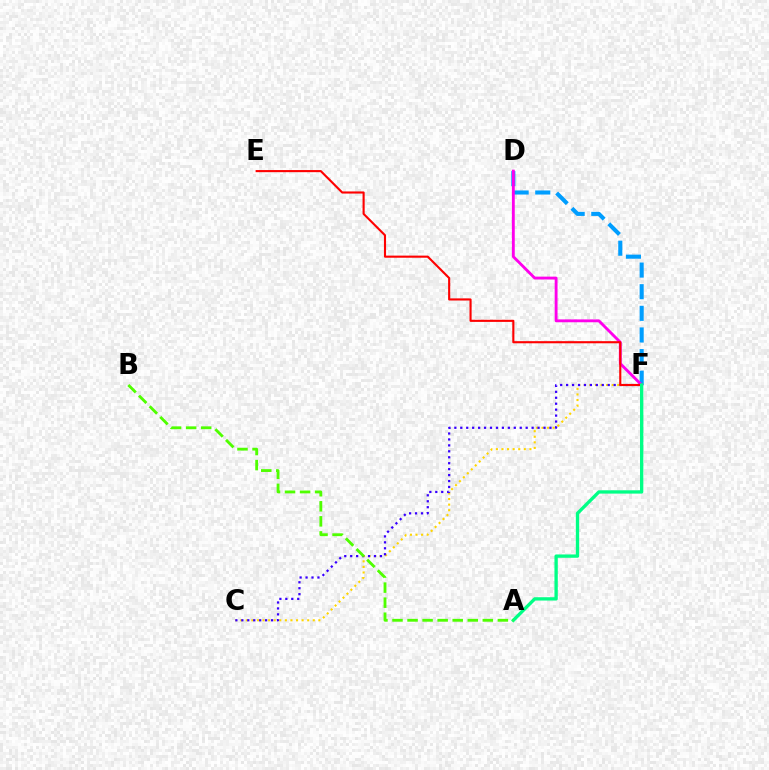{('D', 'F'): [{'color': '#009eff', 'line_style': 'dashed', 'thickness': 2.94}, {'color': '#ff00ed', 'line_style': 'solid', 'thickness': 2.06}], ('C', 'F'): [{'color': '#ffd500', 'line_style': 'dotted', 'thickness': 1.52}, {'color': '#3700ff', 'line_style': 'dotted', 'thickness': 1.62}], ('E', 'F'): [{'color': '#ff0000', 'line_style': 'solid', 'thickness': 1.52}], ('A', 'F'): [{'color': '#00ff86', 'line_style': 'solid', 'thickness': 2.39}], ('A', 'B'): [{'color': '#4fff00', 'line_style': 'dashed', 'thickness': 2.04}]}